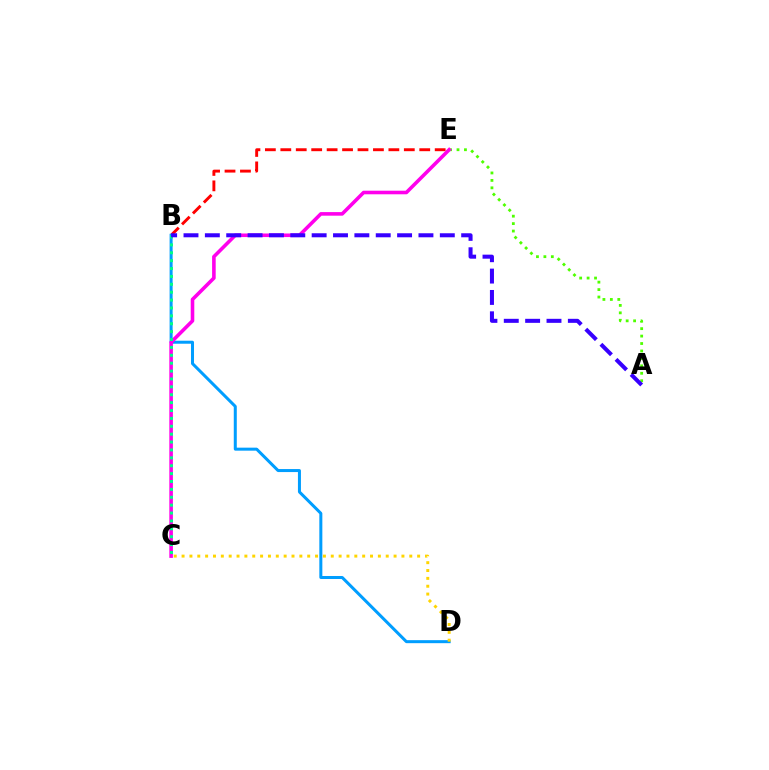{('B', 'E'): [{'color': '#ff0000', 'line_style': 'dashed', 'thickness': 2.1}], ('B', 'D'): [{'color': '#009eff', 'line_style': 'solid', 'thickness': 2.17}], ('A', 'E'): [{'color': '#4fff00', 'line_style': 'dotted', 'thickness': 2.02}], ('C', 'E'): [{'color': '#ff00ed', 'line_style': 'solid', 'thickness': 2.58}], ('B', 'C'): [{'color': '#00ff86', 'line_style': 'dotted', 'thickness': 2.14}], ('A', 'B'): [{'color': '#3700ff', 'line_style': 'dashed', 'thickness': 2.9}], ('C', 'D'): [{'color': '#ffd500', 'line_style': 'dotted', 'thickness': 2.13}]}